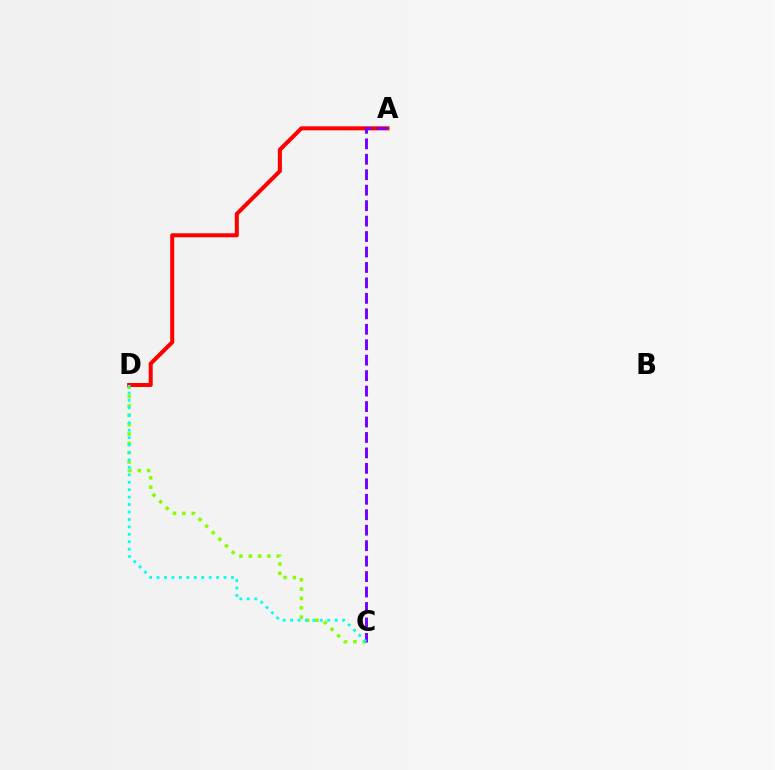{('C', 'D'): [{'color': '#84ff00', 'line_style': 'dotted', 'thickness': 2.54}, {'color': '#00fff6', 'line_style': 'dotted', 'thickness': 2.02}], ('A', 'D'): [{'color': '#ff0000', 'line_style': 'solid', 'thickness': 2.9}], ('A', 'C'): [{'color': '#7200ff', 'line_style': 'dashed', 'thickness': 2.1}]}